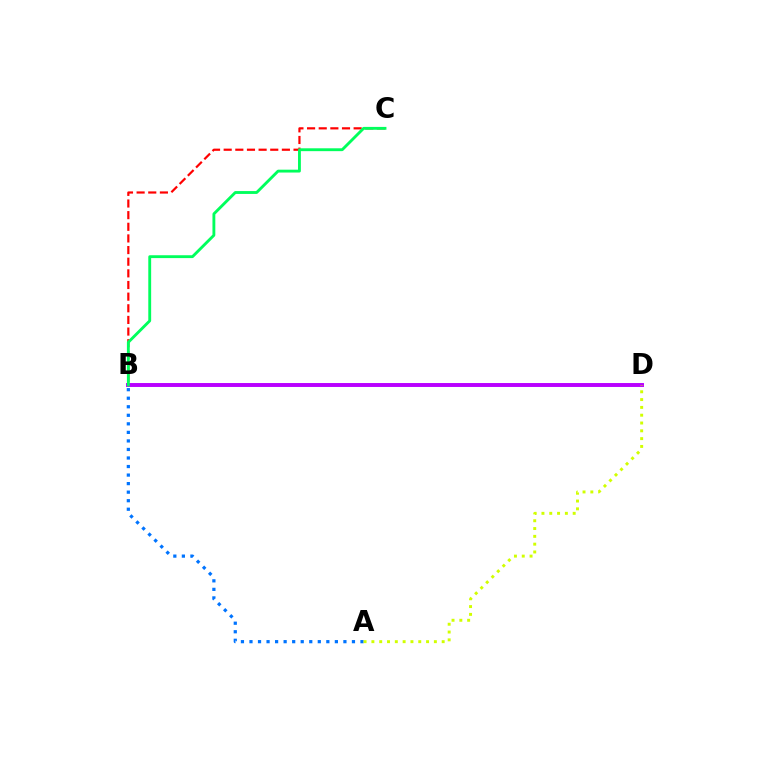{('B', 'C'): [{'color': '#ff0000', 'line_style': 'dashed', 'thickness': 1.58}, {'color': '#00ff5c', 'line_style': 'solid', 'thickness': 2.06}], ('A', 'B'): [{'color': '#0074ff', 'line_style': 'dotted', 'thickness': 2.32}], ('B', 'D'): [{'color': '#b900ff', 'line_style': 'solid', 'thickness': 2.83}], ('A', 'D'): [{'color': '#d1ff00', 'line_style': 'dotted', 'thickness': 2.12}]}